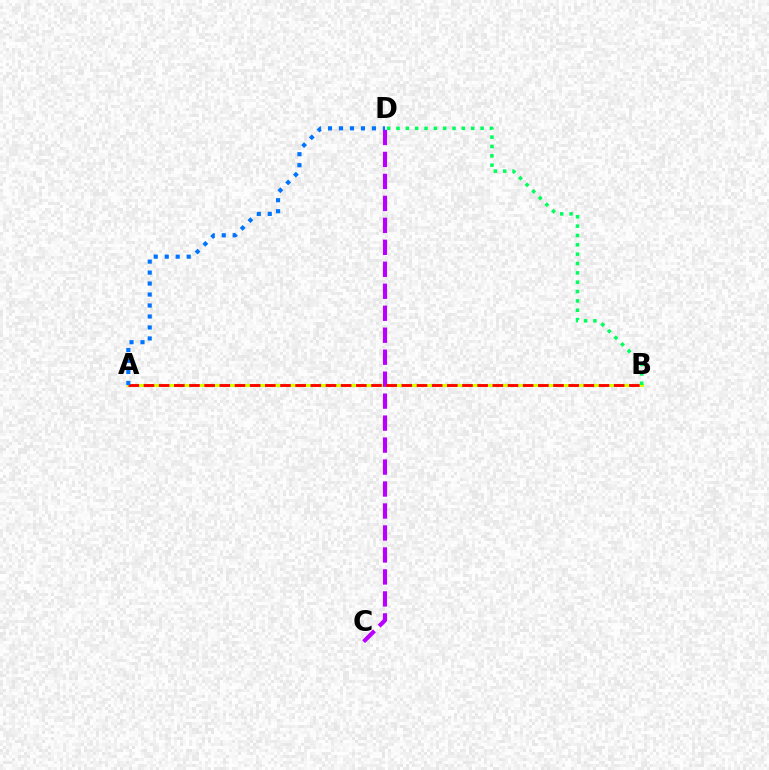{('A', 'B'): [{'color': '#d1ff00', 'line_style': 'solid', 'thickness': 2.22}, {'color': '#ff0000', 'line_style': 'dashed', 'thickness': 2.06}], ('C', 'D'): [{'color': '#b900ff', 'line_style': 'dashed', 'thickness': 2.99}], ('A', 'D'): [{'color': '#0074ff', 'line_style': 'dotted', 'thickness': 2.98}], ('B', 'D'): [{'color': '#00ff5c', 'line_style': 'dotted', 'thickness': 2.54}]}